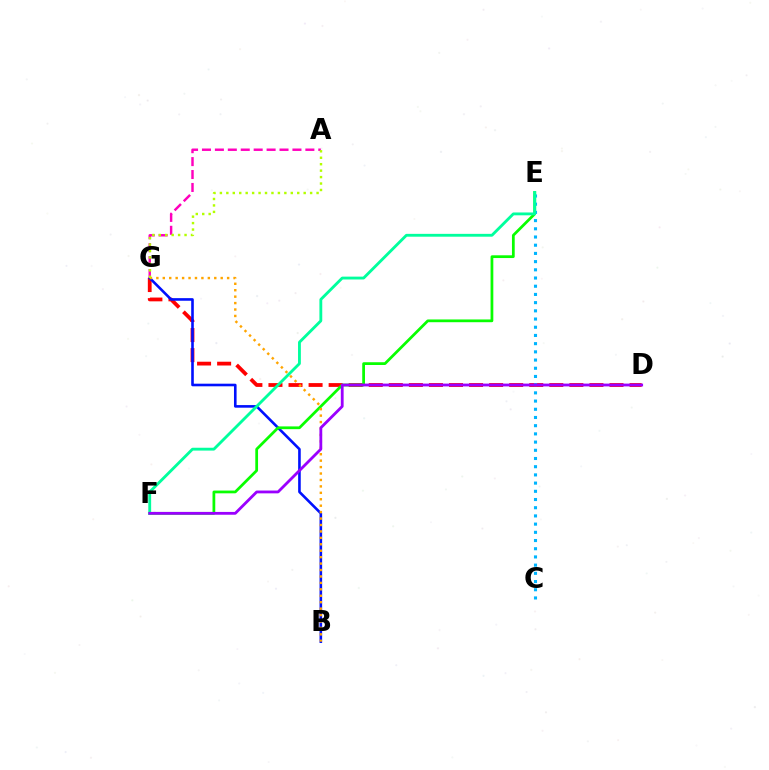{('D', 'G'): [{'color': '#ff0000', 'line_style': 'dashed', 'thickness': 2.73}], ('B', 'G'): [{'color': '#0010ff', 'line_style': 'solid', 'thickness': 1.88}, {'color': '#ffa500', 'line_style': 'dotted', 'thickness': 1.75}], ('E', 'F'): [{'color': '#08ff00', 'line_style': 'solid', 'thickness': 1.98}, {'color': '#00ff9d', 'line_style': 'solid', 'thickness': 2.05}], ('C', 'E'): [{'color': '#00b5ff', 'line_style': 'dotted', 'thickness': 2.23}], ('A', 'G'): [{'color': '#ff00bd', 'line_style': 'dashed', 'thickness': 1.76}, {'color': '#b3ff00', 'line_style': 'dotted', 'thickness': 1.75}], ('D', 'F'): [{'color': '#9b00ff', 'line_style': 'solid', 'thickness': 2.02}]}